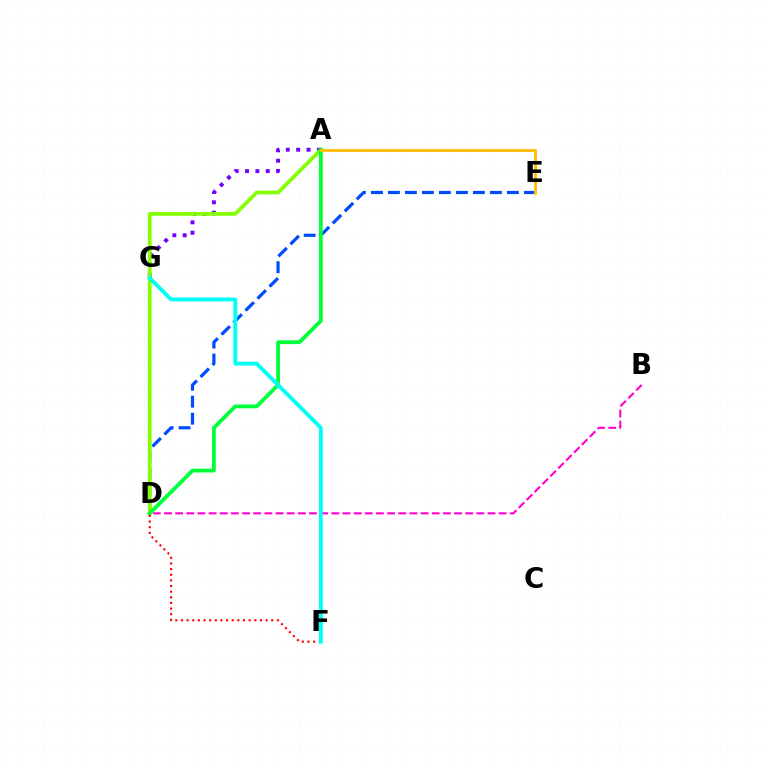{('D', 'E'): [{'color': '#004bff', 'line_style': 'dashed', 'thickness': 2.31}], ('A', 'G'): [{'color': '#7200ff', 'line_style': 'dotted', 'thickness': 2.81}], ('B', 'D'): [{'color': '#ff00cf', 'line_style': 'dashed', 'thickness': 1.52}], ('A', 'D'): [{'color': '#84ff00', 'line_style': 'solid', 'thickness': 2.7}, {'color': '#00ff39', 'line_style': 'solid', 'thickness': 2.74}], ('D', 'F'): [{'color': '#ff0000', 'line_style': 'dotted', 'thickness': 1.53}], ('A', 'E'): [{'color': '#ffbd00', 'line_style': 'solid', 'thickness': 2.04}], ('F', 'G'): [{'color': '#00fff6', 'line_style': 'solid', 'thickness': 2.78}]}